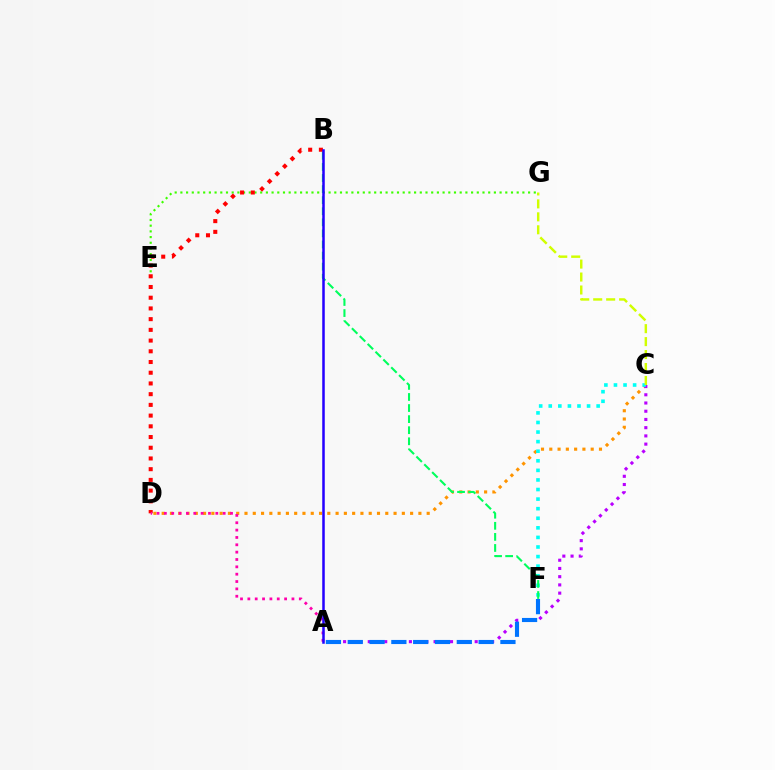{('C', 'D'): [{'color': '#ff9400', 'line_style': 'dotted', 'thickness': 2.25}], ('A', 'C'): [{'color': '#b900ff', 'line_style': 'dotted', 'thickness': 2.23}], ('E', 'G'): [{'color': '#3dff00', 'line_style': 'dotted', 'thickness': 1.55}], ('B', 'D'): [{'color': '#ff0000', 'line_style': 'dotted', 'thickness': 2.91}], ('A', 'F'): [{'color': '#0074ff', 'line_style': 'dashed', 'thickness': 2.96}], ('C', 'F'): [{'color': '#00fff6', 'line_style': 'dotted', 'thickness': 2.6}], ('B', 'F'): [{'color': '#00ff5c', 'line_style': 'dashed', 'thickness': 1.5}], ('C', 'G'): [{'color': '#d1ff00', 'line_style': 'dashed', 'thickness': 1.76}], ('A', 'D'): [{'color': '#ff00ac', 'line_style': 'dotted', 'thickness': 2.0}], ('A', 'B'): [{'color': '#2500ff', 'line_style': 'solid', 'thickness': 1.81}]}